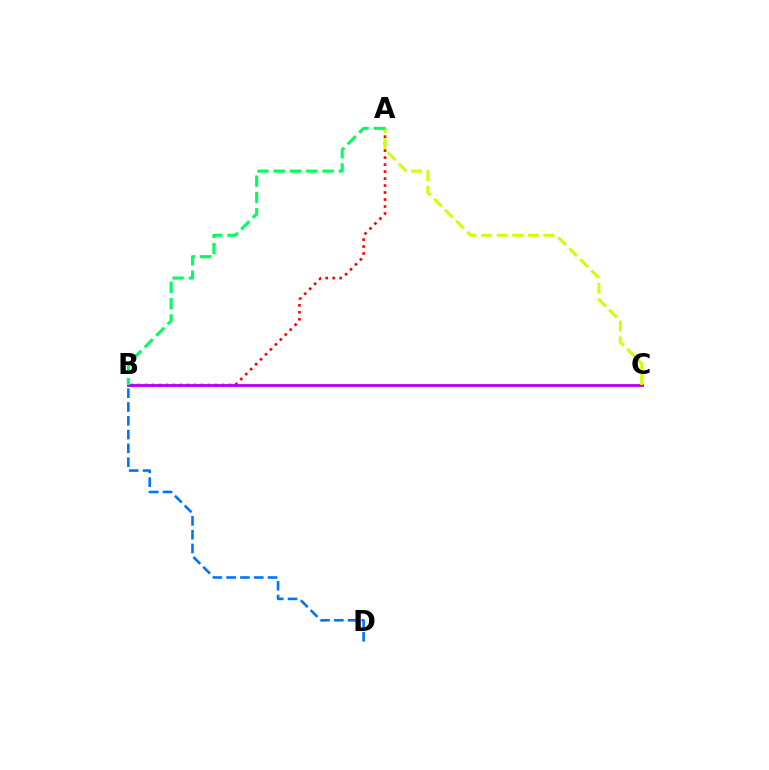{('B', 'D'): [{'color': '#0074ff', 'line_style': 'dashed', 'thickness': 1.87}], ('A', 'B'): [{'color': '#ff0000', 'line_style': 'dotted', 'thickness': 1.9}, {'color': '#00ff5c', 'line_style': 'dashed', 'thickness': 2.21}], ('B', 'C'): [{'color': '#b900ff', 'line_style': 'solid', 'thickness': 2.04}], ('A', 'C'): [{'color': '#d1ff00', 'line_style': 'dashed', 'thickness': 2.12}]}